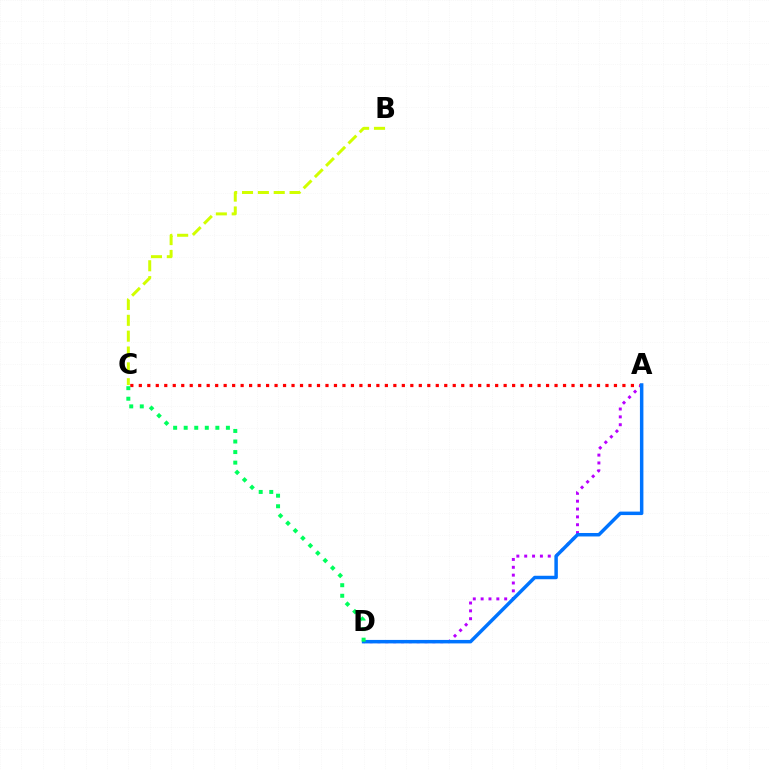{('A', 'C'): [{'color': '#ff0000', 'line_style': 'dotted', 'thickness': 2.31}], ('A', 'D'): [{'color': '#b900ff', 'line_style': 'dotted', 'thickness': 2.13}, {'color': '#0074ff', 'line_style': 'solid', 'thickness': 2.5}], ('B', 'C'): [{'color': '#d1ff00', 'line_style': 'dashed', 'thickness': 2.15}], ('C', 'D'): [{'color': '#00ff5c', 'line_style': 'dotted', 'thickness': 2.87}]}